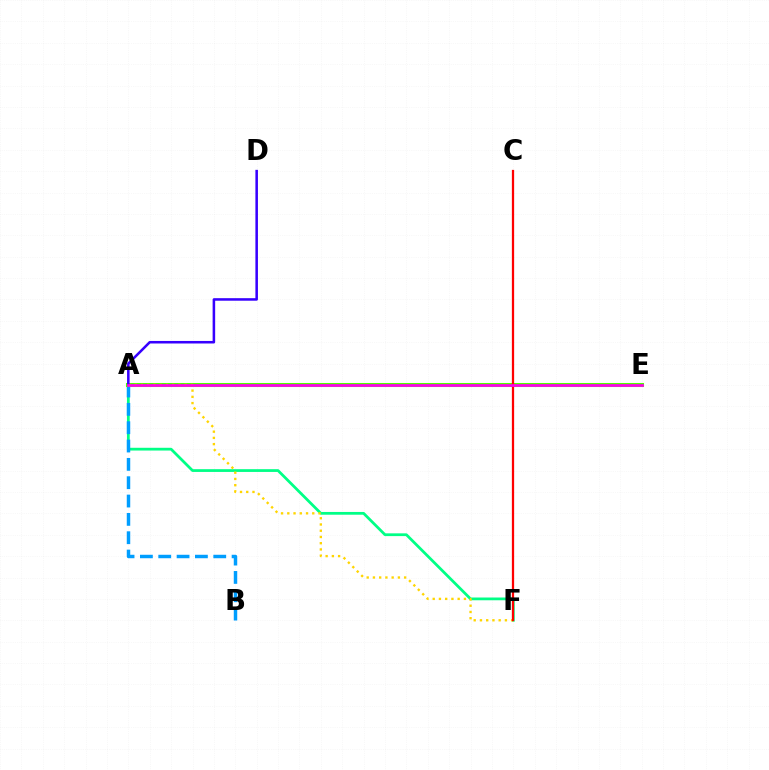{('A', 'F'): [{'color': '#00ff86', 'line_style': 'solid', 'thickness': 1.99}, {'color': '#ffd500', 'line_style': 'dotted', 'thickness': 1.7}], ('A', 'B'): [{'color': '#009eff', 'line_style': 'dashed', 'thickness': 2.49}], ('A', 'E'): [{'color': '#4fff00', 'line_style': 'solid', 'thickness': 2.92}, {'color': '#ff00ed', 'line_style': 'solid', 'thickness': 1.94}], ('A', 'D'): [{'color': '#3700ff', 'line_style': 'solid', 'thickness': 1.83}], ('C', 'F'): [{'color': '#ff0000', 'line_style': 'solid', 'thickness': 1.62}]}